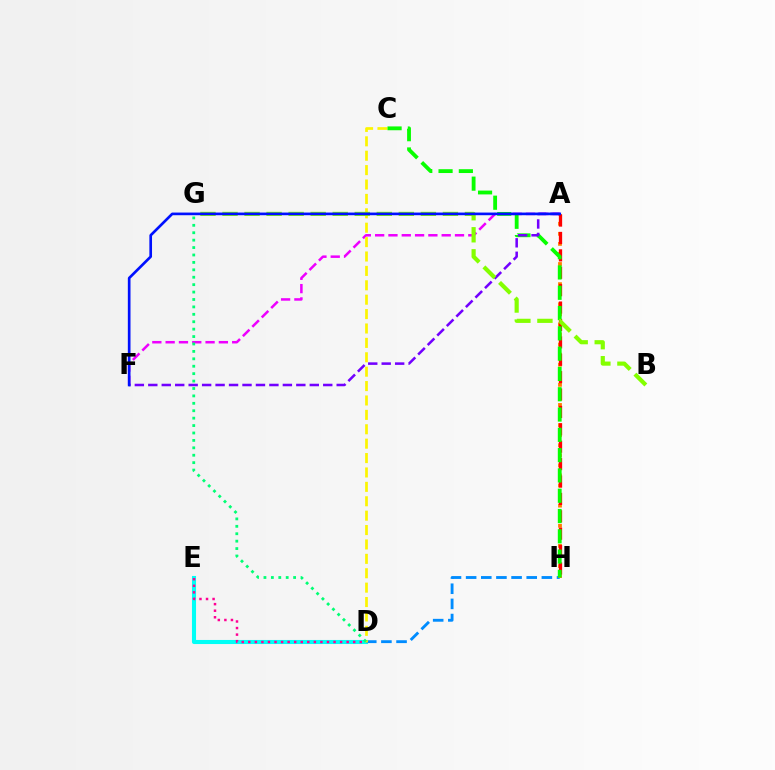{('D', 'E'): [{'color': '#00fff6', 'line_style': 'solid', 'thickness': 2.93}, {'color': '#ff0094', 'line_style': 'dotted', 'thickness': 1.78}], ('D', 'H'): [{'color': '#008cff', 'line_style': 'dashed', 'thickness': 2.06}], ('A', 'H'): [{'color': '#ff7c00', 'line_style': 'dotted', 'thickness': 2.74}, {'color': '#ff0000', 'line_style': 'dashed', 'thickness': 2.36}], ('A', 'F'): [{'color': '#ee00ff', 'line_style': 'dashed', 'thickness': 1.81}, {'color': '#7200ff', 'line_style': 'dashed', 'thickness': 1.83}, {'color': '#0010ff', 'line_style': 'solid', 'thickness': 1.92}], ('C', 'D'): [{'color': '#fcf500', 'line_style': 'dashed', 'thickness': 1.96}], ('C', 'H'): [{'color': '#08ff00', 'line_style': 'dashed', 'thickness': 2.76}], ('B', 'G'): [{'color': '#84ff00', 'line_style': 'dashed', 'thickness': 2.99}], ('D', 'G'): [{'color': '#00ff74', 'line_style': 'dotted', 'thickness': 2.02}]}